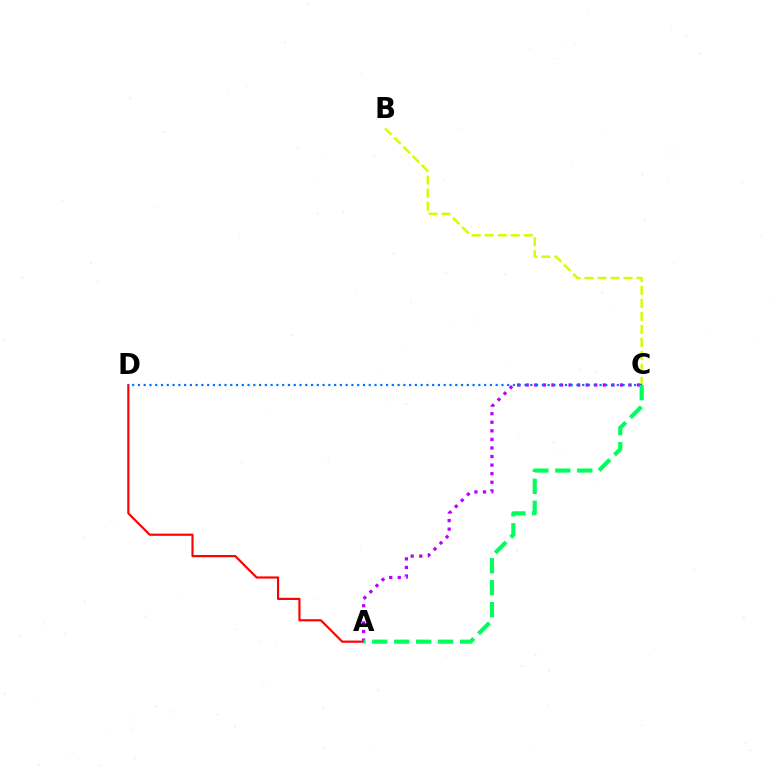{('A', 'D'): [{'color': '#ff0000', 'line_style': 'solid', 'thickness': 1.56}], ('B', 'C'): [{'color': '#d1ff00', 'line_style': 'dashed', 'thickness': 1.77}], ('A', 'C'): [{'color': '#b900ff', 'line_style': 'dotted', 'thickness': 2.33}, {'color': '#00ff5c', 'line_style': 'dashed', 'thickness': 2.98}], ('C', 'D'): [{'color': '#0074ff', 'line_style': 'dotted', 'thickness': 1.57}]}